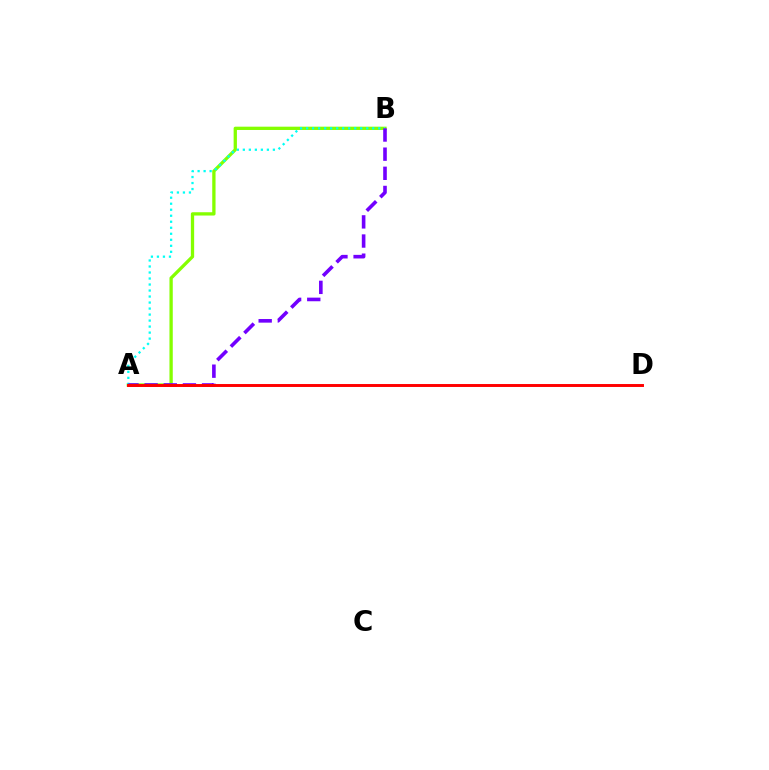{('A', 'B'): [{'color': '#84ff00', 'line_style': 'solid', 'thickness': 2.37}, {'color': '#00fff6', 'line_style': 'dotted', 'thickness': 1.63}, {'color': '#7200ff', 'line_style': 'dashed', 'thickness': 2.6}], ('A', 'D'): [{'color': '#ff0000', 'line_style': 'solid', 'thickness': 2.12}]}